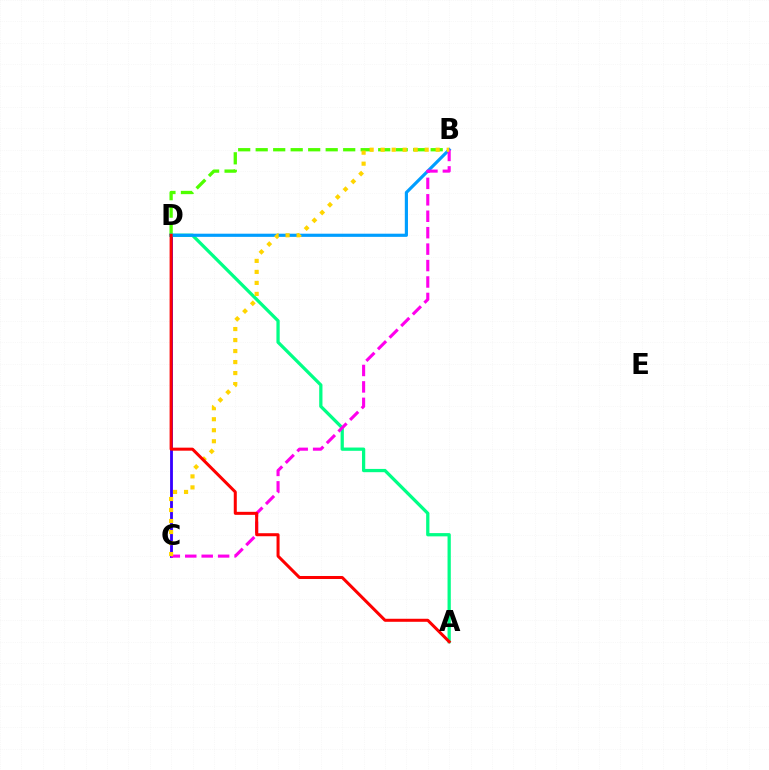{('B', 'D'): [{'color': '#4fff00', 'line_style': 'dashed', 'thickness': 2.38}, {'color': '#009eff', 'line_style': 'solid', 'thickness': 2.28}], ('C', 'D'): [{'color': '#3700ff', 'line_style': 'solid', 'thickness': 2.04}], ('A', 'D'): [{'color': '#00ff86', 'line_style': 'solid', 'thickness': 2.35}, {'color': '#ff0000', 'line_style': 'solid', 'thickness': 2.18}], ('B', 'C'): [{'color': '#ff00ed', 'line_style': 'dashed', 'thickness': 2.23}, {'color': '#ffd500', 'line_style': 'dotted', 'thickness': 2.99}]}